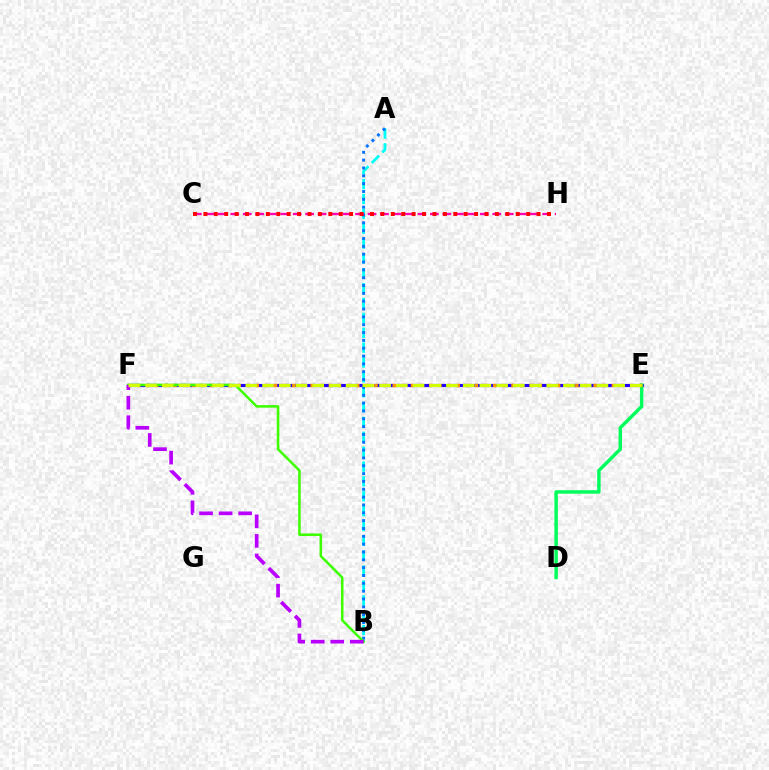{('A', 'B'): [{'color': '#00fff6', 'line_style': 'dashed', 'thickness': 2.02}, {'color': '#0074ff', 'line_style': 'dotted', 'thickness': 2.13}], ('E', 'F'): [{'color': '#2500ff', 'line_style': 'solid', 'thickness': 2.26}, {'color': '#ff9400', 'line_style': 'dotted', 'thickness': 2.48}, {'color': '#d1ff00', 'line_style': 'dashed', 'thickness': 2.27}], ('D', 'E'): [{'color': '#00ff5c', 'line_style': 'solid', 'thickness': 2.49}], ('C', 'H'): [{'color': '#ff00ac', 'line_style': 'dashed', 'thickness': 1.69}, {'color': '#ff0000', 'line_style': 'dotted', 'thickness': 2.83}], ('B', 'F'): [{'color': '#3dff00', 'line_style': 'solid', 'thickness': 1.84}, {'color': '#b900ff', 'line_style': 'dashed', 'thickness': 2.65}]}